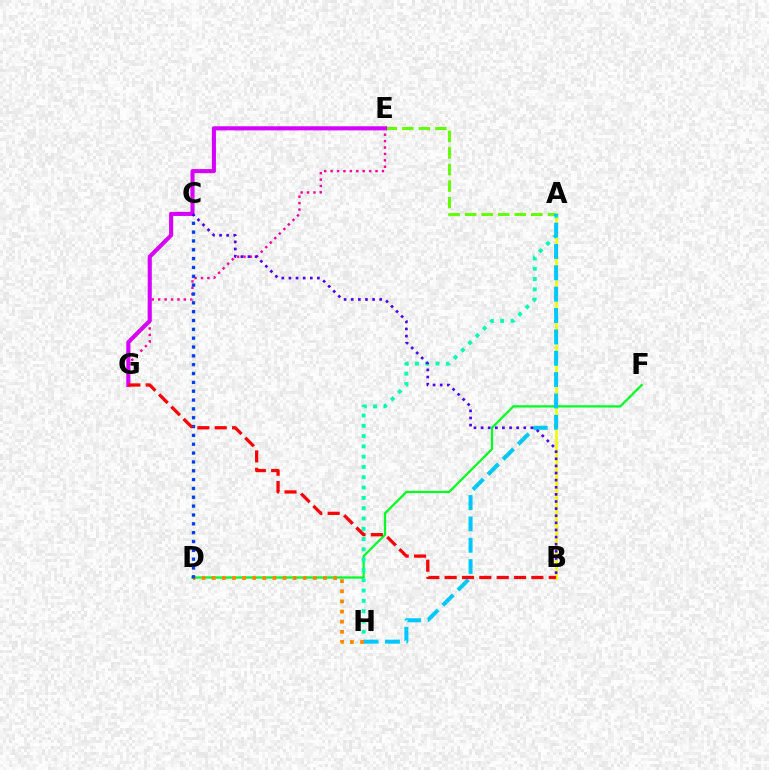{('E', 'G'): [{'color': '#ff00a0', 'line_style': 'dotted', 'thickness': 1.74}, {'color': '#d600ff', 'line_style': 'solid', 'thickness': 2.95}], ('A', 'B'): [{'color': '#eeff00', 'line_style': 'solid', 'thickness': 1.89}], ('D', 'F'): [{'color': '#00ff27', 'line_style': 'solid', 'thickness': 1.64}], ('A', 'H'): [{'color': '#00ffaf', 'line_style': 'dotted', 'thickness': 2.8}, {'color': '#00c7ff', 'line_style': 'dashed', 'thickness': 2.9}], ('A', 'E'): [{'color': '#66ff00', 'line_style': 'dashed', 'thickness': 2.25}], ('D', 'H'): [{'color': '#ff8800', 'line_style': 'dotted', 'thickness': 2.75}], ('C', 'D'): [{'color': '#003fff', 'line_style': 'dotted', 'thickness': 2.4}], ('B', 'C'): [{'color': '#4f00ff', 'line_style': 'dotted', 'thickness': 1.93}], ('B', 'G'): [{'color': '#ff0000', 'line_style': 'dashed', 'thickness': 2.36}]}